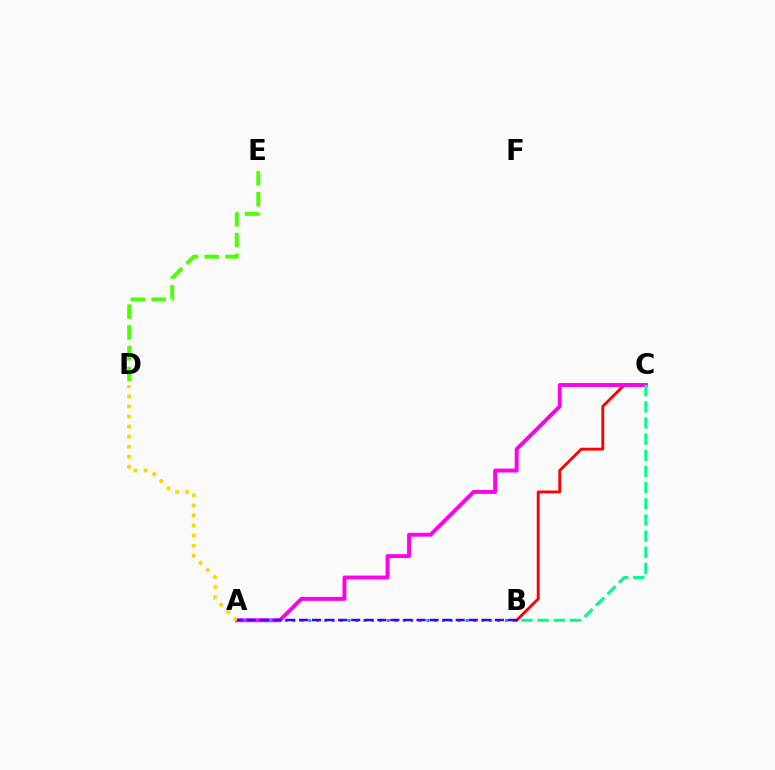{('D', 'E'): [{'color': '#4fff00', 'line_style': 'dashed', 'thickness': 2.83}], ('B', 'C'): [{'color': '#ff0000', 'line_style': 'solid', 'thickness': 2.07}, {'color': '#00ff86', 'line_style': 'dashed', 'thickness': 2.2}], ('A', 'C'): [{'color': '#ff00ed', 'line_style': 'solid', 'thickness': 2.81}], ('A', 'B'): [{'color': '#009eff', 'line_style': 'dotted', 'thickness': 2.14}, {'color': '#3700ff', 'line_style': 'dashed', 'thickness': 1.77}], ('A', 'D'): [{'color': '#ffd500', 'line_style': 'dotted', 'thickness': 2.73}]}